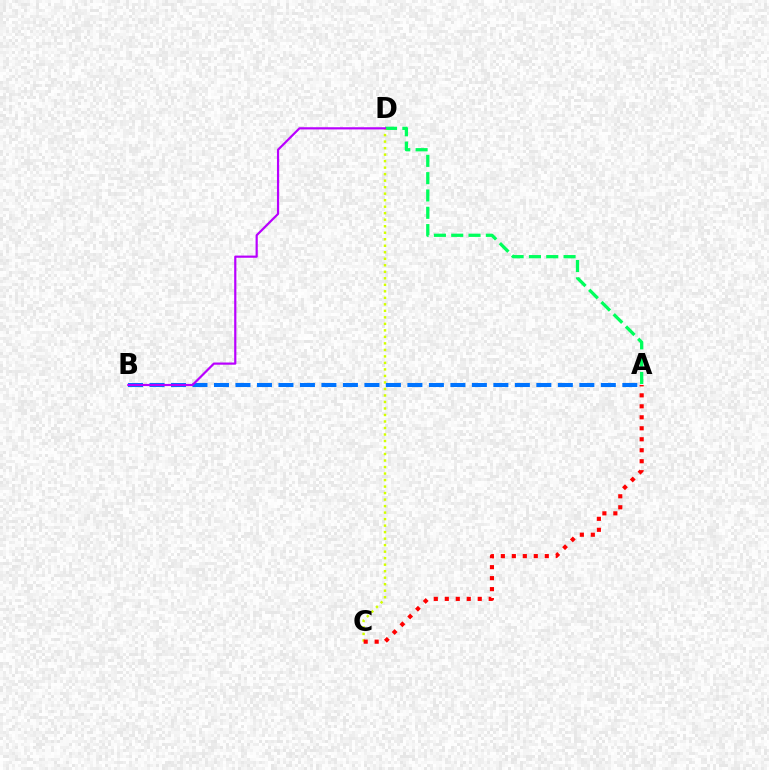{('A', 'D'): [{'color': '#00ff5c', 'line_style': 'dashed', 'thickness': 2.35}], ('C', 'D'): [{'color': '#d1ff00', 'line_style': 'dotted', 'thickness': 1.77}], ('A', 'C'): [{'color': '#ff0000', 'line_style': 'dotted', 'thickness': 2.98}], ('A', 'B'): [{'color': '#0074ff', 'line_style': 'dashed', 'thickness': 2.92}], ('B', 'D'): [{'color': '#b900ff', 'line_style': 'solid', 'thickness': 1.58}]}